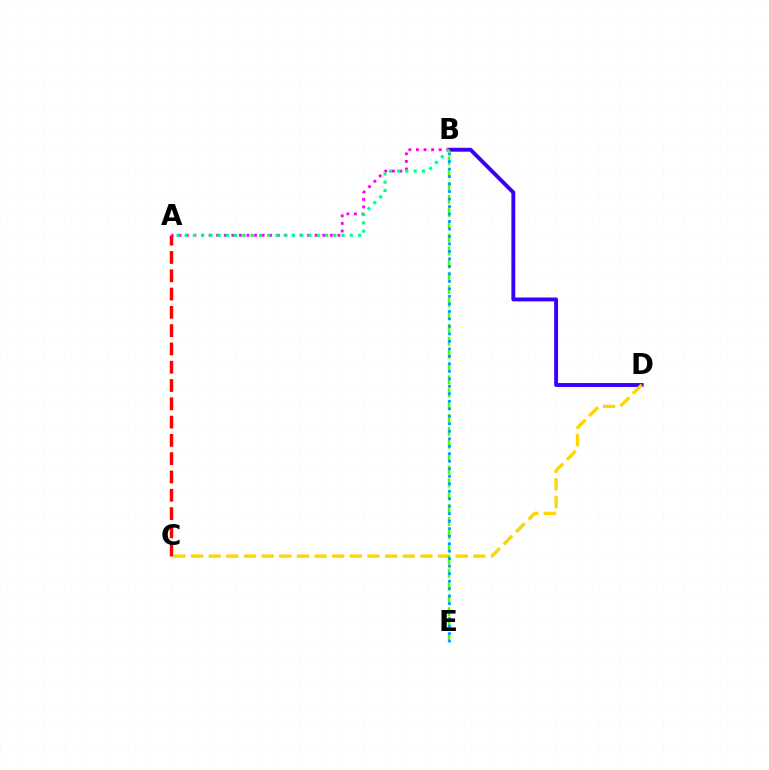{('B', 'D'): [{'color': '#3700ff', 'line_style': 'solid', 'thickness': 2.8}], ('A', 'C'): [{'color': '#ff0000', 'line_style': 'dashed', 'thickness': 2.48}], ('C', 'D'): [{'color': '#ffd500', 'line_style': 'dashed', 'thickness': 2.4}], ('A', 'B'): [{'color': '#ff00ed', 'line_style': 'dotted', 'thickness': 2.06}, {'color': '#00ff86', 'line_style': 'dotted', 'thickness': 2.24}], ('B', 'E'): [{'color': '#4fff00', 'line_style': 'dashed', 'thickness': 1.75}, {'color': '#009eff', 'line_style': 'dotted', 'thickness': 2.04}]}